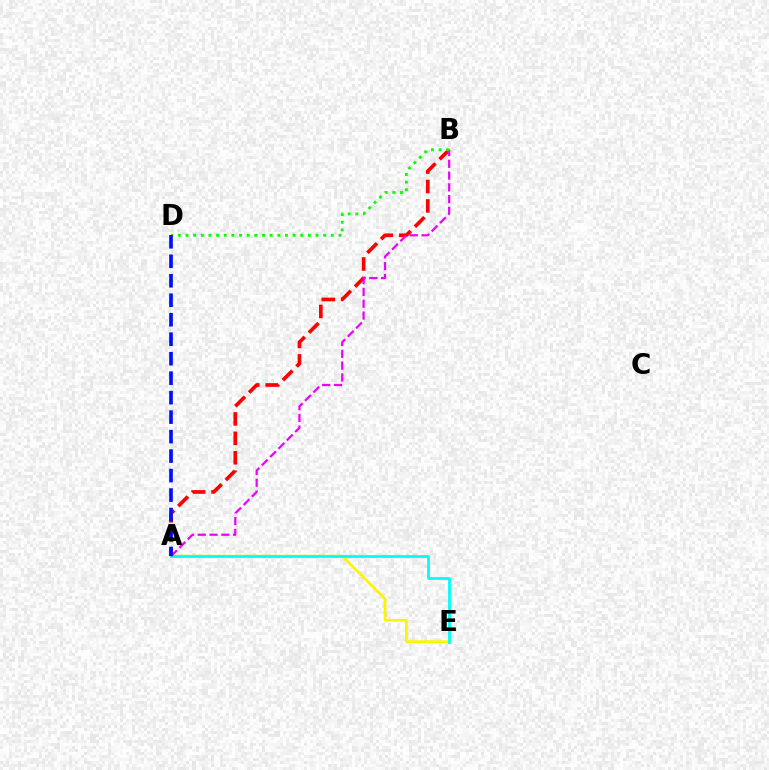{('A', 'E'): [{'color': '#fcf500', 'line_style': 'solid', 'thickness': 1.95}, {'color': '#00fff6', 'line_style': 'solid', 'thickness': 2.02}], ('A', 'B'): [{'color': '#ff0000', 'line_style': 'dashed', 'thickness': 2.64}, {'color': '#ee00ff', 'line_style': 'dashed', 'thickness': 1.6}], ('B', 'D'): [{'color': '#08ff00', 'line_style': 'dotted', 'thickness': 2.08}], ('A', 'D'): [{'color': '#0010ff', 'line_style': 'dashed', 'thickness': 2.65}]}